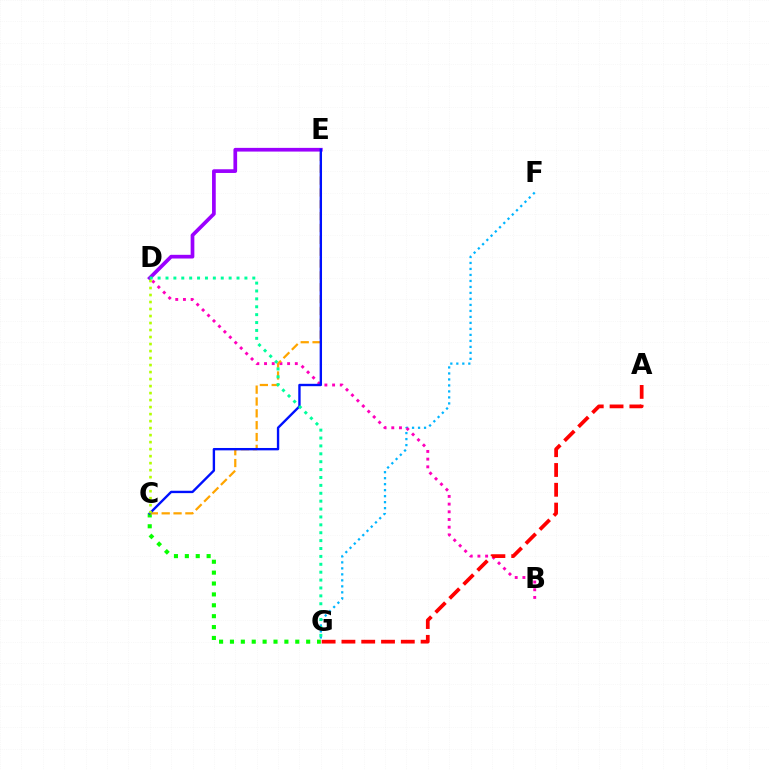{('D', 'E'): [{'color': '#9b00ff', 'line_style': 'solid', 'thickness': 2.66}], ('F', 'G'): [{'color': '#00b5ff', 'line_style': 'dotted', 'thickness': 1.63}], ('B', 'D'): [{'color': '#ff00bd', 'line_style': 'dotted', 'thickness': 2.09}], ('A', 'G'): [{'color': '#ff0000', 'line_style': 'dashed', 'thickness': 2.69}], ('C', 'G'): [{'color': '#08ff00', 'line_style': 'dotted', 'thickness': 2.96}], ('C', 'E'): [{'color': '#ffa500', 'line_style': 'dashed', 'thickness': 1.61}, {'color': '#0010ff', 'line_style': 'solid', 'thickness': 1.71}], ('D', 'G'): [{'color': '#00ff9d', 'line_style': 'dotted', 'thickness': 2.14}], ('C', 'D'): [{'color': '#b3ff00', 'line_style': 'dotted', 'thickness': 1.9}]}